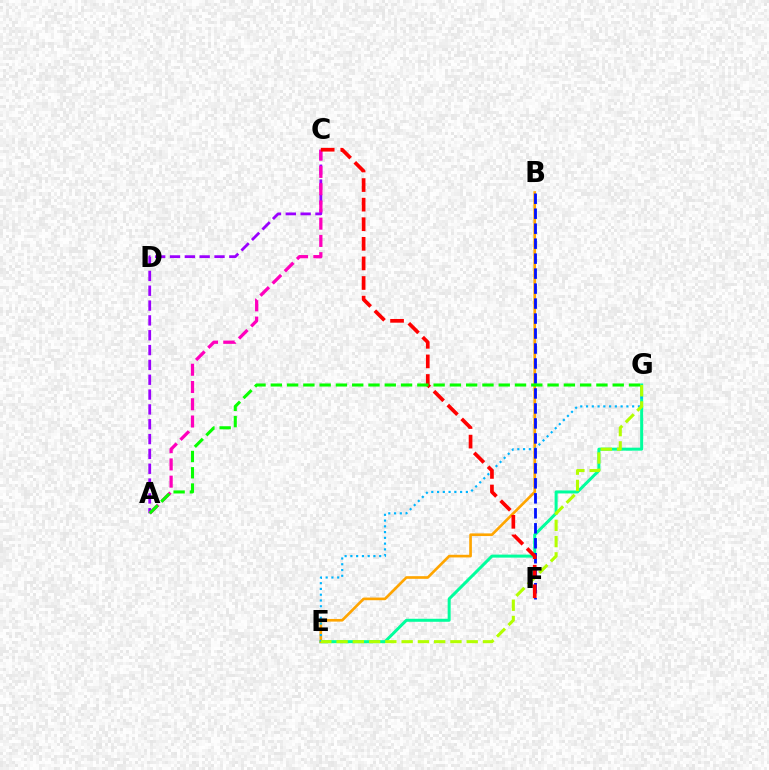{('E', 'G'): [{'color': '#00ff9d', 'line_style': 'solid', 'thickness': 2.17}, {'color': '#00b5ff', 'line_style': 'dotted', 'thickness': 1.57}, {'color': '#b3ff00', 'line_style': 'dashed', 'thickness': 2.21}], ('B', 'E'): [{'color': '#ffa500', 'line_style': 'solid', 'thickness': 1.91}], ('A', 'C'): [{'color': '#9b00ff', 'line_style': 'dashed', 'thickness': 2.02}, {'color': '#ff00bd', 'line_style': 'dashed', 'thickness': 2.34}], ('B', 'F'): [{'color': '#0010ff', 'line_style': 'dashed', 'thickness': 2.04}], ('C', 'F'): [{'color': '#ff0000', 'line_style': 'dashed', 'thickness': 2.66}], ('A', 'G'): [{'color': '#08ff00', 'line_style': 'dashed', 'thickness': 2.21}]}